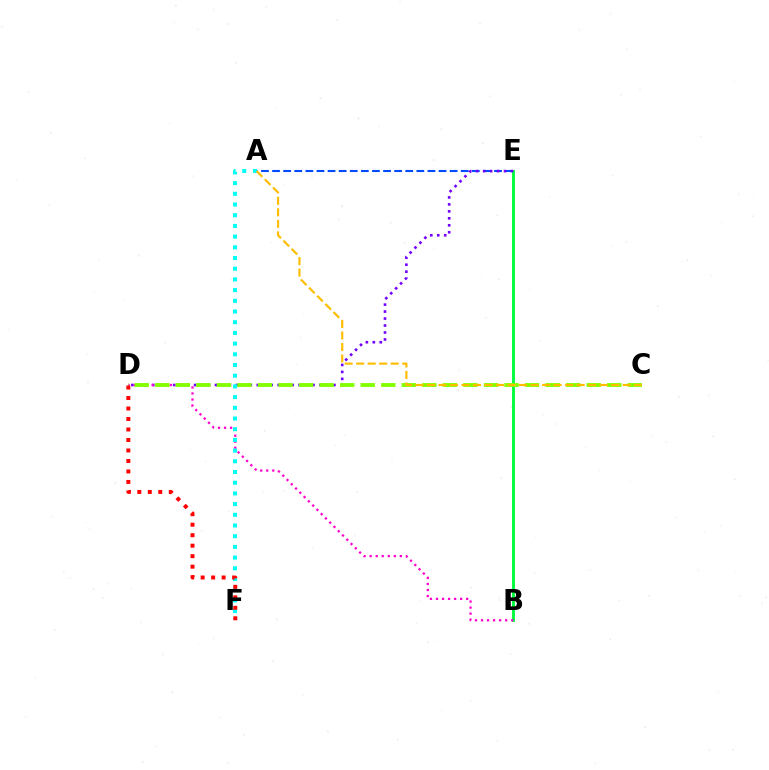{('B', 'E'): [{'color': '#00ff39', 'line_style': 'solid', 'thickness': 2.07}], ('A', 'E'): [{'color': '#004bff', 'line_style': 'dashed', 'thickness': 1.51}], ('D', 'E'): [{'color': '#7200ff', 'line_style': 'dotted', 'thickness': 1.89}], ('B', 'D'): [{'color': '#ff00cf', 'line_style': 'dotted', 'thickness': 1.64}], ('A', 'F'): [{'color': '#00fff6', 'line_style': 'dotted', 'thickness': 2.91}], ('C', 'D'): [{'color': '#84ff00', 'line_style': 'dashed', 'thickness': 2.79}], ('D', 'F'): [{'color': '#ff0000', 'line_style': 'dotted', 'thickness': 2.85}], ('A', 'C'): [{'color': '#ffbd00', 'line_style': 'dashed', 'thickness': 1.56}]}